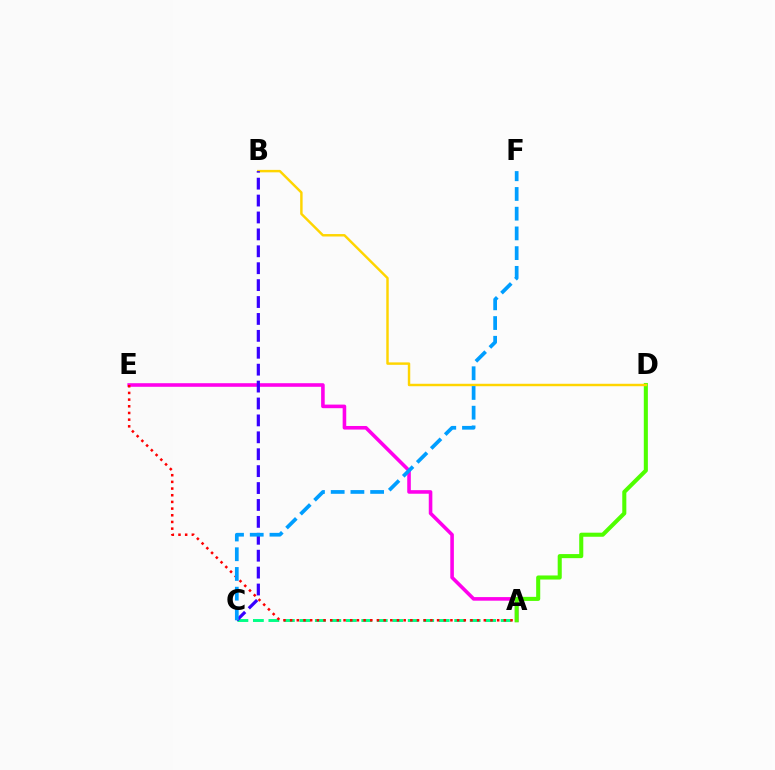{('A', 'E'): [{'color': '#ff00ed', 'line_style': 'solid', 'thickness': 2.58}, {'color': '#ff0000', 'line_style': 'dotted', 'thickness': 1.81}], ('A', 'C'): [{'color': '#00ff86', 'line_style': 'dashed', 'thickness': 2.1}], ('A', 'D'): [{'color': '#4fff00', 'line_style': 'solid', 'thickness': 2.93}], ('B', 'D'): [{'color': '#ffd500', 'line_style': 'solid', 'thickness': 1.76}], ('B', 'C'): [{'color': '#3700ff', 'line_style': 'dashed', 'thickness': 2.3}], ('C', 'F'): [{'color': '#009eff', 'line_style': 'dashed', 'thickness': 2.68}]}